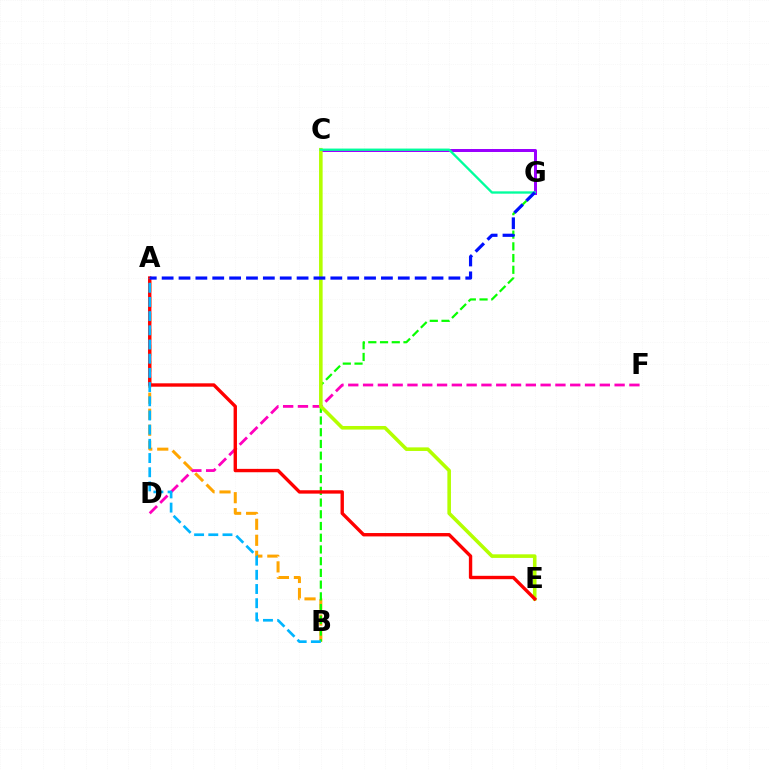{('A', 'B'): [{'color': '#ffa500', 'line_style': 'dashed', 'thickness': 2.17}, {'color': '#00b5ff', 'line_style': 'dashed', 'thickness': 1.93}], ('C', 'G'): [{'color': '#9b00ff', 'line_style': 'solid', 'thickness': 2.16}, {'color': '#00ff9d', 'line_style': 'solid', 'thickness': 1.67}], ('D', 'F'): [{'color': '#ff00bd', 'line_style': 'dashed', 'thickness': 2.01}], ('B', 'G'): [{'color': '#08ff00', 'line_style': 'dashed', 'thickness': 1.59}], ('C', 'E'): [{'color': '#b3ff00', 'line_style': 'solid', 'thickness': 2.58}], ('A', 'E'): [{'color': '#ff0000', 'line_style': 'solid', 'thickness': 2.43}], ('A', 'G'): [{'color': '#0010ff', 'line_style': 'dashed', 'thickness': 2.29}]}